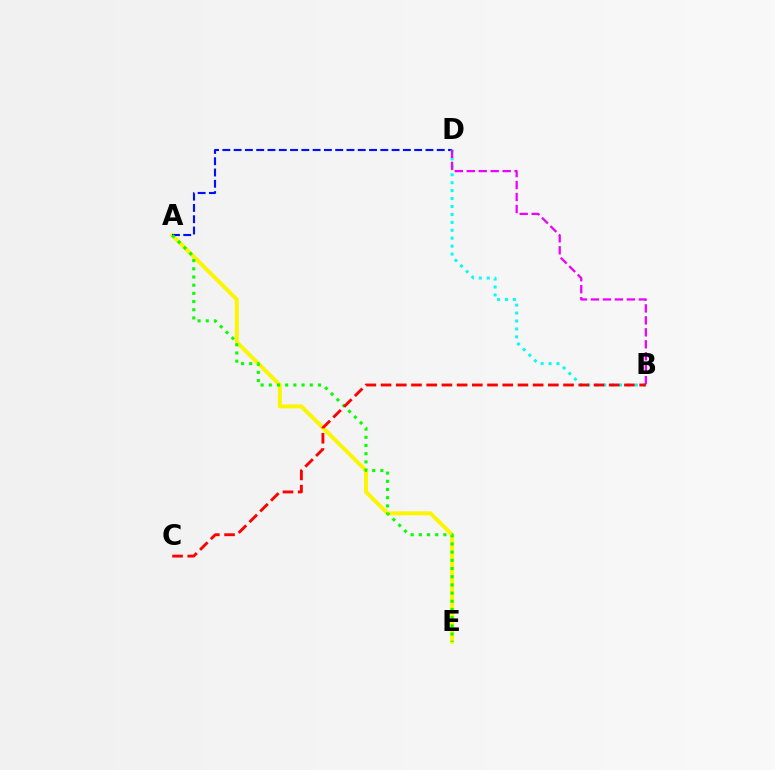{('A', 'E'): [{'color': '#fcf500', 'line_style': 'solid', 'thickness': 2.84}, {'color': '#08ff00', 'line_style': 'dotted', 'thickness': 2.23}], ('A', 'D'): [{'color': '#0010ff', 'line_style': 'dashed', 'thickness': 1.53}], ('B', 'D'): [{'color': '#00fff6', 'line_style': 'dotted', 'thickness': 2.15}, {'color': '#ee00ff', 'line_style': 'dashed', 'thickness': 1.63}], ('B', 'C'): [{'color': '#ff0000', 'line_style': 'dashed', 'thickness': 2.07}]}